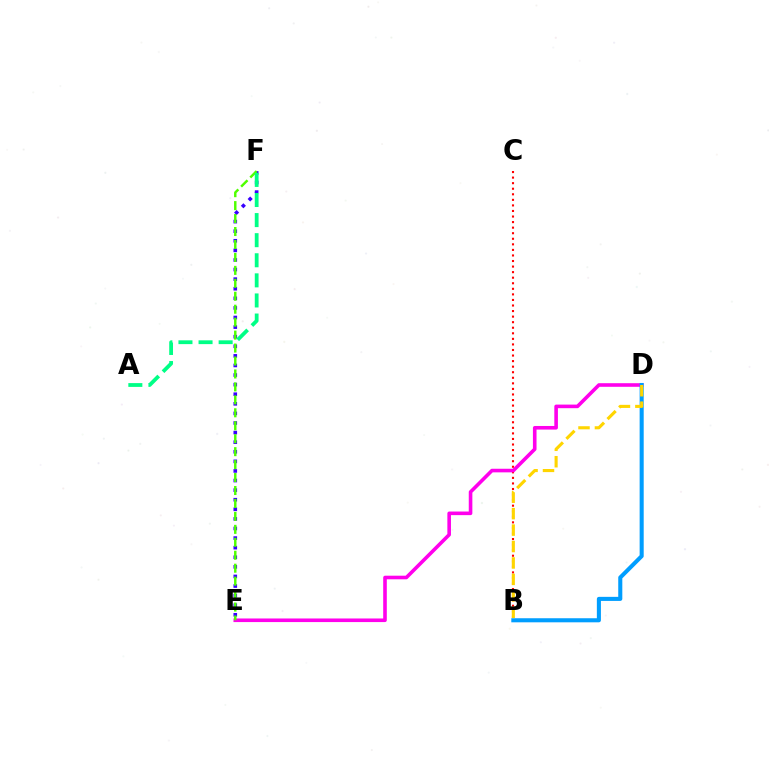{('B', 'C'): [{'color': '#ff0000', 'line_style': 'dotted', 'thickness': 1.51}], ('E', 'F'): [{'color': '#3700ff', 'line_style': 'dotted', 'thickness': 2.61}, {'color': '#4fff00', 'line_style': 'dashed', 'thickness': 1.76}], ('D', 'E'): [{'color': '#ff00ed', 'line_style': 'solid', 'thickness': 2.59}], ('B', 'D'): [{'color': '#009eff', 'line_style': 'solid', 'thickness': 2.93}, {'color': '#ffd500', 'line_style': 'dashed', 'thickness': 2.23}], ('A', 'F'): [{'color': '#00ff86', 'line_style': 'dashed', 'thickness': 2.73}]}